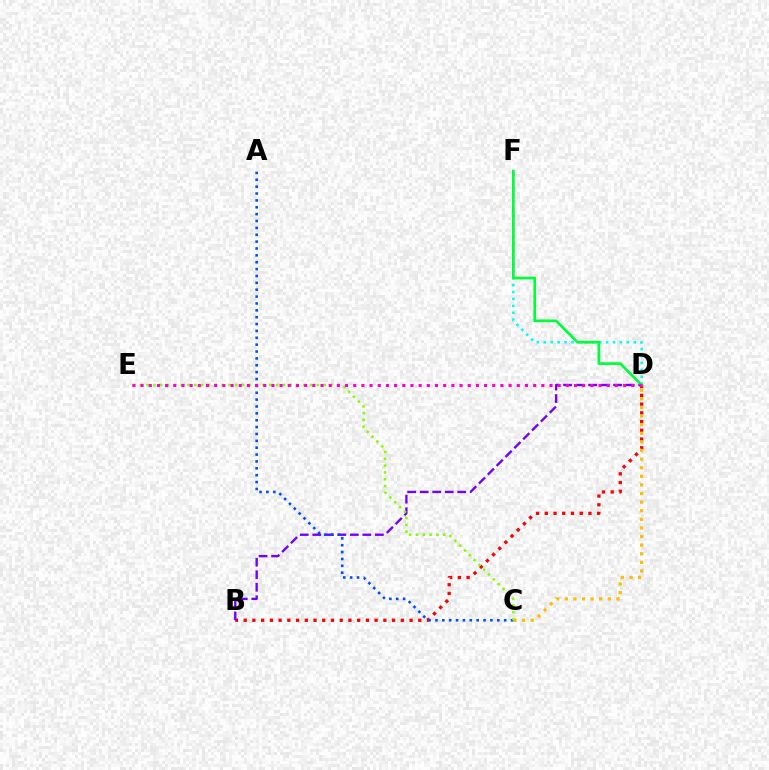{('B', 'D'): [{'color': '#ff0000', 'line_style': 'dotted', 'thickness': 2.37}, {'color': '#7200ff', 'line_style': 'dashed', 'thickness': 1.7}], ('C', 'D'): [{'color': '#ffbd00', 'line_style': 'dotted', 'thickness': 2.34}], ('D', 'F'): [{'color': '#00fff6', 'line_style': 'dotted', 'thickness': 1.88}, {'color': '#00ff39', 'line_style': 'solid', 'thickness': 1.95}], ('A', 'C'): [{'color': '#004bff', 'line_style': 'dotted', 'thickness': 1.87}], ('C', 'E'): [{'color': '#84ff00', 'line_style': 'dotted', 'thickness': 1.85}], ('D', 'E'): [{'color': '#ff00cf', 'line_style': 'dotted', 'thickness': 2.22}]}